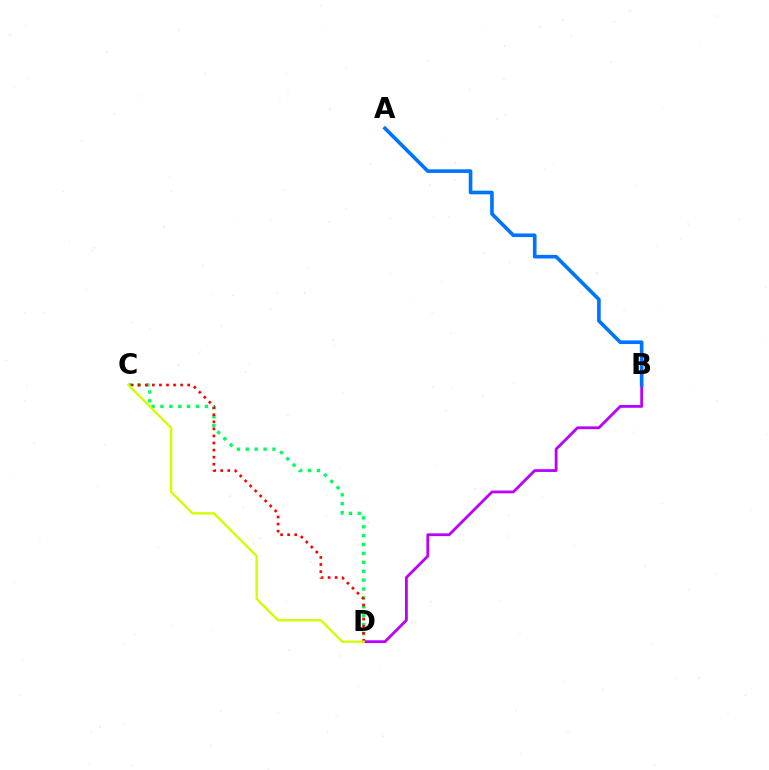{('B', 'D'): [{'color': '#b900ff', 'line_style': 'solid', 'thickness': 2.0}], ('C', 'D'): [{'color': '#00ff5c', 'line_style': 'dotted', 'thickness': 2.42}, {'color': '#ff0000', 'line_style': 'dotted', 'thickness': 1.92}, {'color': '#d1ff00', 'line_style': 'solid', 'thickness': 1.69}], ('A', 'B'): [{'color': '#0074ff', 'line_style': 'solid', 'thickness': 2.63}]}